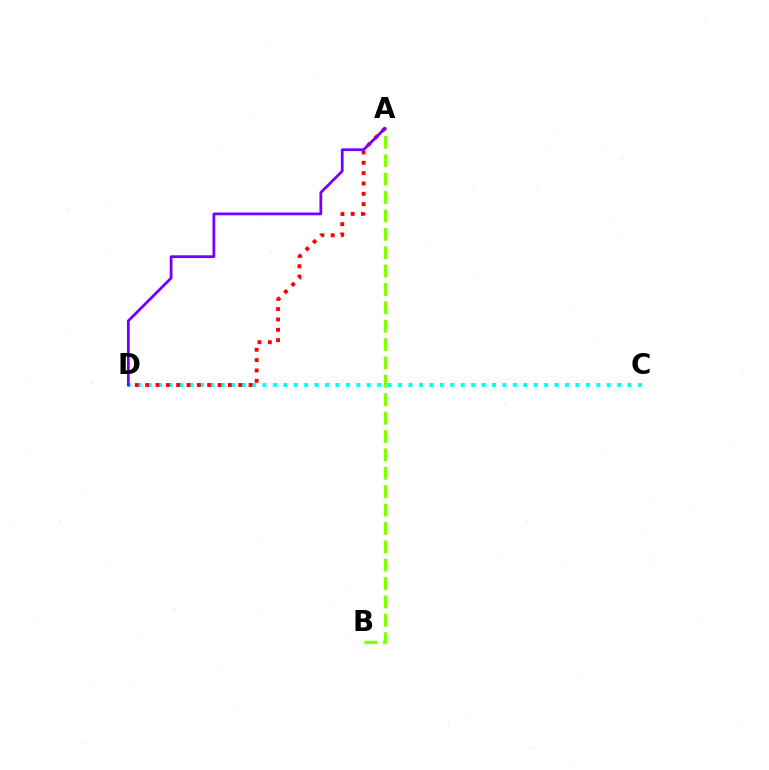{('C', 'D'): [{'color': '#00fff6', 'line_style': 'dotted', 'thickness': 2.83}], ('A', 'B'): [{'color': '#84ff00', 'line_style': 'dashed', 'thickness': 2.5}], ('A', 'D'): [{'color': '#ff0000', 'line_style': 'dotted', 'thickness': 2.81}, {'color': '#7200ff', 'line_style': 'solid', 'thickness': 1.99}]}